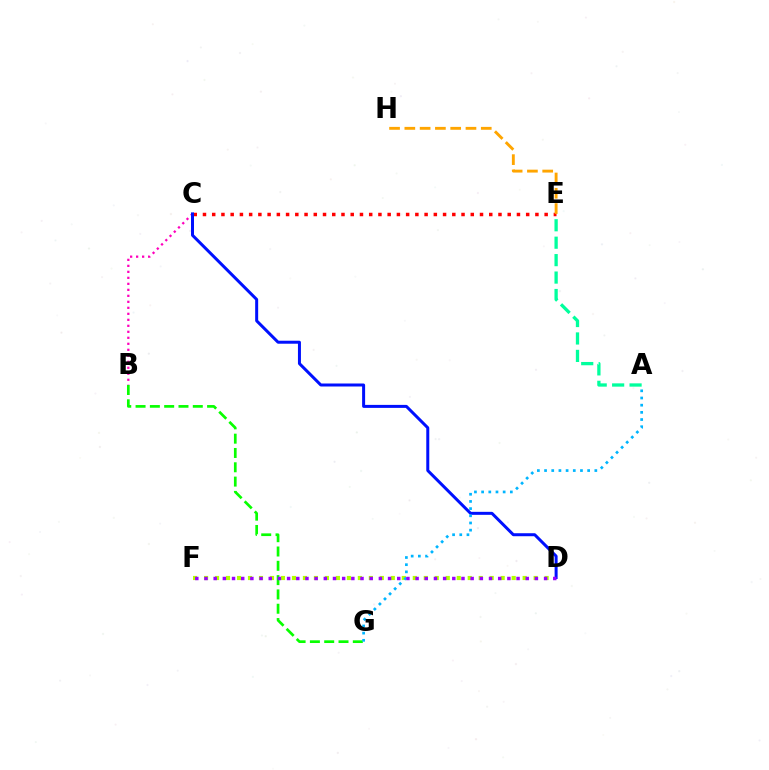{('D', 'F'): [{'color': '#b3ff00', 'line_style': 'dotted', 'thickness': 2.98}, {'color': '#9b00ff', 'line_style': 'dotted', 'thickness': 2.49}], ('B', 'C'): [{'color': '#ff00bd', 'line_style': 'dotted', 'thickness': 1.63}], ('A', 'E'): [{'color': '#00ff9d', 'line_style': 'dashed', 'thickness': 2.37}], ('B', 'G'): [{'color': '#08ff00', 'line_style': 'dashed', 'thickness': 1.94}], ('C', 'E'): [{'color': '#ff0000', 'line_style': 'dotted', 'thickness': 2.51}], ('C', 'D'): [{'color': '#0010ff', 'line_style': 'solid', 'thickness': 2.16}], ('A', 'G'): [{'color': '#00b5ff', 'line_style': 'dotted', 'thickness': 1.95}], ('E', 'H'): [{'color': '#ffa500', 'line_style': 'dashed', 'thickness': 2.08}]}